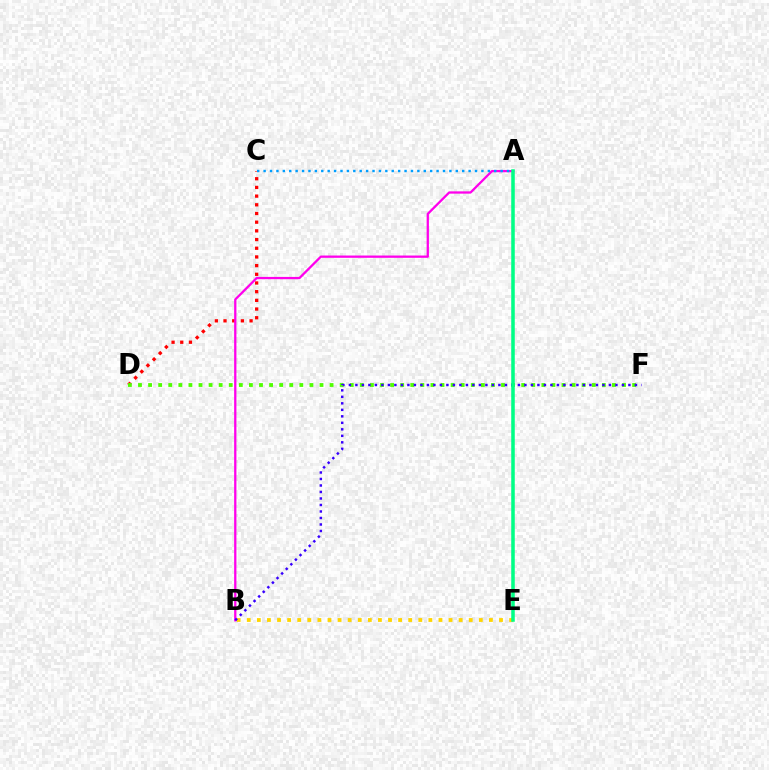{('C', 'D'): [{'color': '#ff0000', 'line_style': 'dotted', 'thickness': 2.36}], ('A', 'B'): [{'color': '#ff00ed', 'line_style': 'solid', 'thickness': 1.64}], ('D', 'F'): [{'color': '#4fff00', 'line_style': 'dotted', 'thickness': 2.74}], ('B', 'E'): [{'color': '#ffd500', 'line_style': 'dotted', 'thickness': 2.74}], ('B', 'F'): [{'color': '#3700ff', 'line_style': 'dotted', 'thickness': 1.77}], ('A', 'C'): [{'color': '#009eff', 'line_style': 'dotted', 'thickness': 1.74}], ('A', 'E'): [{'color': '#00ff86', 'line_style': 'solid', 'thickness': 2.54}]}